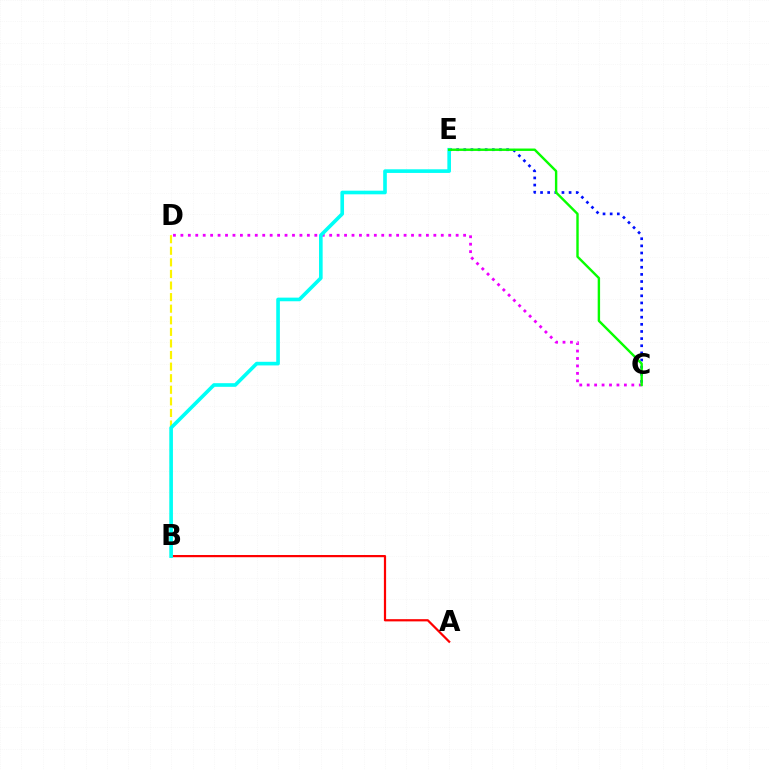{('B', 'D'): [{'color': '#fcf500', 'line_style': 'dashed', 'thickness': 1.57}], ('C', 'E'): [{'color': '#0010ff', 'line_style': 'dotted', 'thickness': 1.94}, {'color': '#08ff00', 'line_style': 'solid', 'thickness': 1.73}], ('A', 'B'): [{'color': '#ff0000', 'line_style': 'solid', 'thickness': 1.6}], ('C', 'D'): [{'color': '#ee00ff', 'line_style': 'dotted', 'thickness': 2.02}], ('B', 'E'): [{'color': '#00fff6', 'line_style': 'solid', 'thickness': 2.62}]}